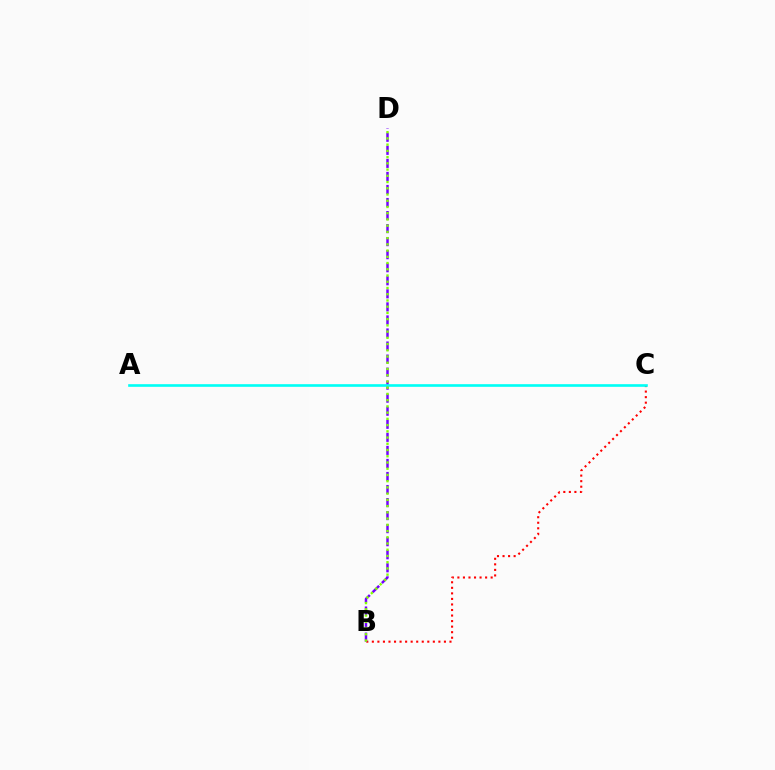{('B', 'C'): [{'color': '#ff0000', 'line_style': 'dotted', 'thickness': 1.51}], ('B', 'D'): [{'color': '#7200ff', 'line_style': 'dashed', 'thickness': 1.77}, {'color': '#84ff00', 'line_style': 'dotted', 'thickness': 1.69}], ('A', 'C'): [{'color': '#00fff6', 'line_style': 'solid', 'thickness': 1.9}]}